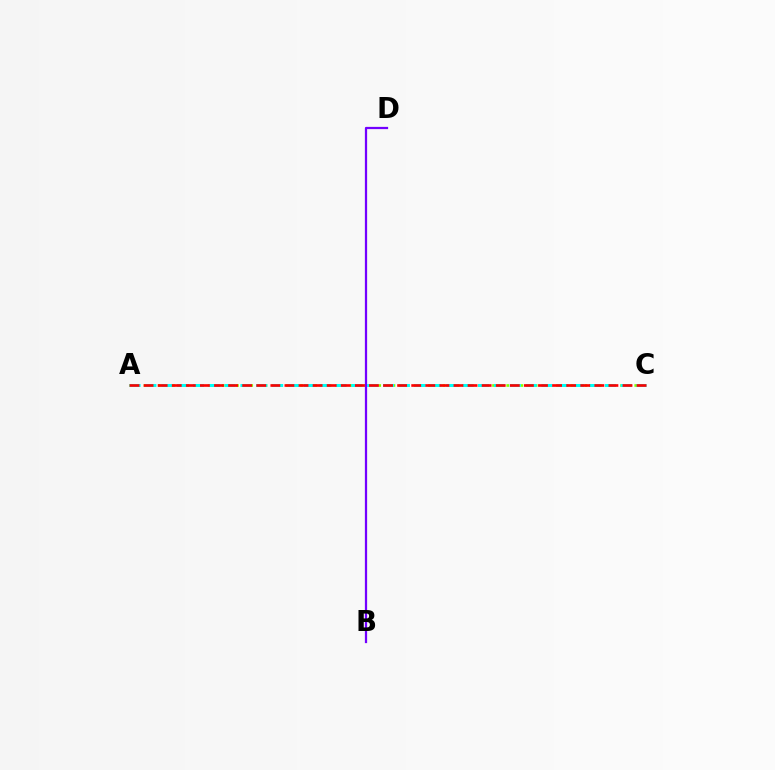{('A', 'C'): [{'color': '#84ff00', 'line_style': 'dotted', 'thickness': 1.93}, {'color': '#00fff6', 'line_style': 'dashed', 'thickness': 2.15}, {'color': '#ff0000', 'line_style': 'dashed', 'thickness': 1.91}], ('B', 'D'): [{'color': '#7200ff', 'line_style': 'solid', 'thickness': 1.61}]}